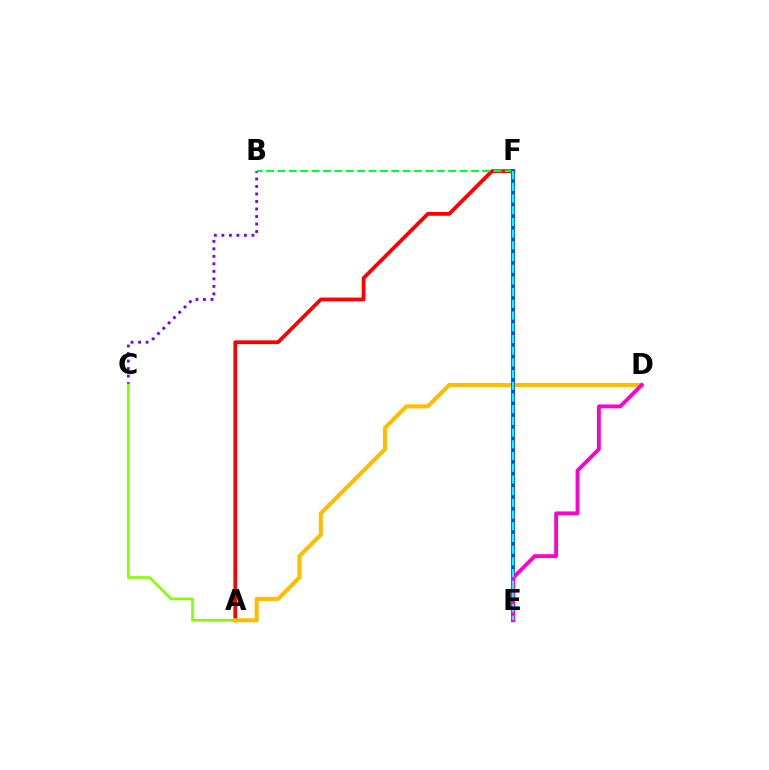{('A', 'F'): [{'color': '#ff0000', 'line_style': 'solid', 'thickness': 2.71}], ('B', 'C'): [{'color': '#7200ff', 'line_style': 'dotted', 'thickness': 2.04}], ('B', 'F'): [{'color': '#00ff39', 'line_style': 'dashed', 'thickness': 1.55}], ('A', 'C'): [{'color': '#84ff00', 'line_style': 'solid', 'thickness': 1.94}], ('A', 'D'): [{'color': '#ffbd00', 'line_style': 'solid', 'thickness': 2.94}], ('E', 'F'): [{'color': '#004bff', 'line_style': 'solid', 'thickness': 2.78}, {'color': '#00fff6', 'line_style': 'dashed', 'thickness': 1.59}], ('D', 'E'): [{'color': '#ff00cf', 'line_style': 'solid', 'thickness': 2.75}]}